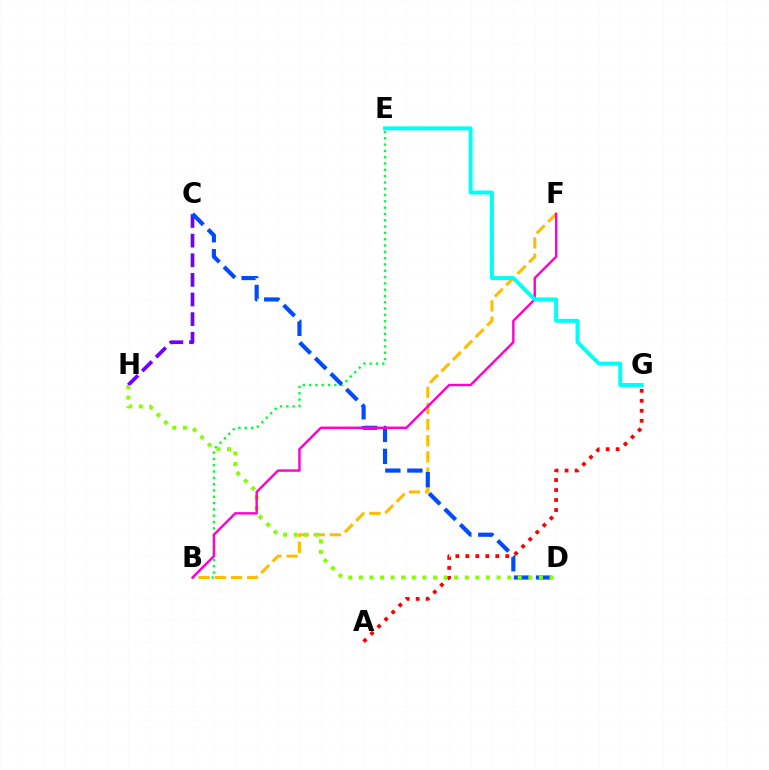{('C', 'H'): [{'color': '#7200ff', 'line_style': 'dashed', 'thickness': 2.67}], ('B', 'E'): [{'color': '#00ff39', 'line_style': 'dotted', 'thickness': 1.71}], ('A', 'G'): [{'color': '#ff0000', 'line_style': 'dotted', 'thickness': 2.71}], ('B', 'F'): [{'color': '#ffbd00', 'line_style': 'dashed', 'thickness': 2.19}, {'color': '#ff00cf', 'line_style': 'solid', 'thickness': 1.74}], ('C', 'D'): [{'color': '#004bff', 'line_style': 'dashed', 'thickness': 2.99}], ('D', 'H'): [{'color': '#84ff00', 'line_style': 'dotted', 'thickness': 2.88}], ('E', 'G'): [{'color': '#00fff6', 'line_style': 'solid', 'thickness': 2.86}]}